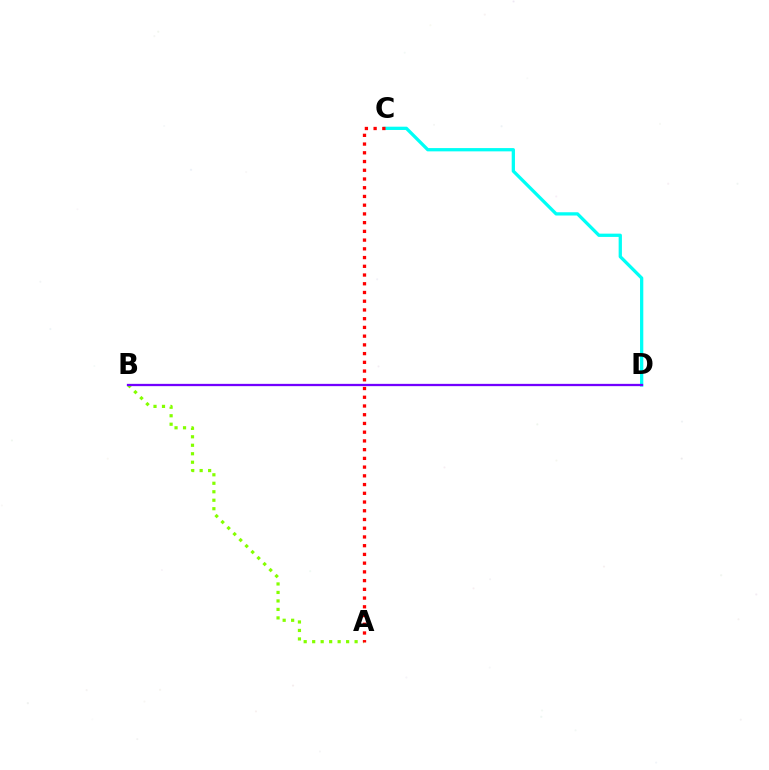{('A', 'B'): [{'color': '#84ff00', 'line_style': 'dotted', 'thickness': 2.31}], ('C', 'D'): [{'color': '#00fff6', 'line_style': 'solid', 'thickness': 2.36}], ('B', 'D'): [{'color': '#7200ff', 'line_style': 'solid', 'thickness': 1.65}], ('A', 'C'): [{'color': '#ff0000', 'line_style': 'dotted', 'thickness': 2.37}]}